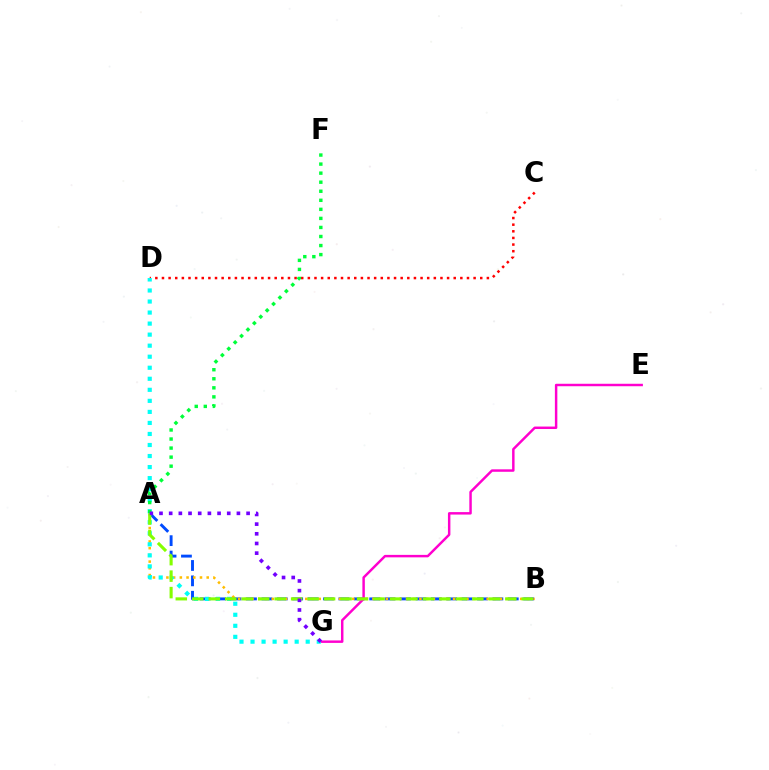{('C', 'D'): [{'color': '#ff0000', 'line_style': 'dotted', 'thickness': 1.8}], ('A', 'B'): [{'color': '#004bff', 'line_style': 'dashed', 'thickness': 2.09}, {'color': '#ffbd00', 'line_style': 'dotted', 'thickness': 1.82}, {'color': '#84ff00', 'line_style': 'dashed', 'thickness': 2.24}], ('E', 'G'): [{'color': '#ff00cf', 'line_style': 'solid', 'thickness': 1.77}], ('D', 'G'): [{'color': '#00fff6', 'line_style': 'dotted', 'thickness': 3.0}], ('A', 'F'): [{'color': '#00ff39', 'line_style': 'dotted', 'thickness': 2.46}], ('A', 'G'): [{'color': '#7200ff', 'line_style': 'dotted', 'thickness': 2.63}]}